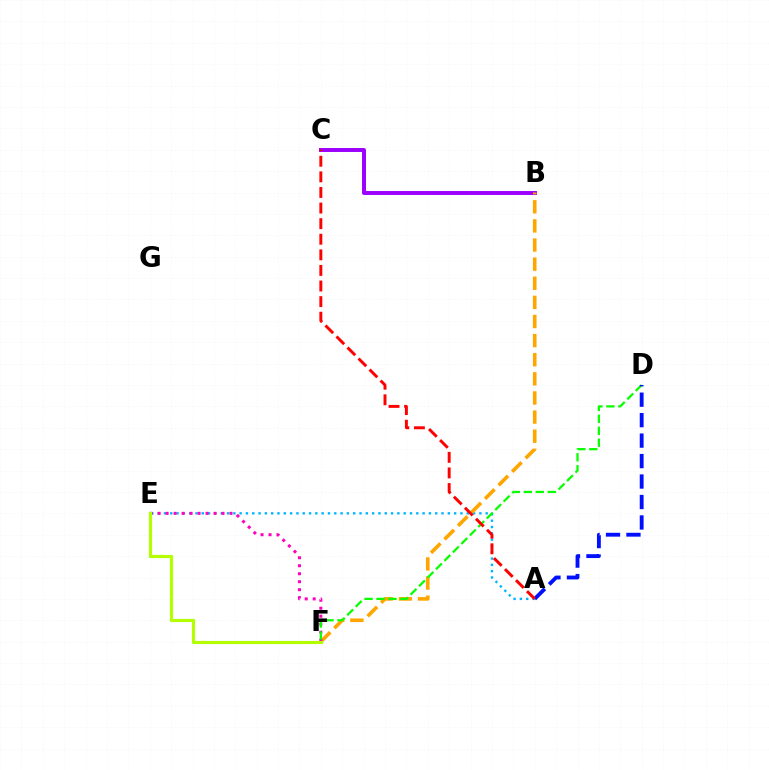{('A', 'E'): [{'color': '#00b5ff', 'line_style': 'dotted', 'thickness': 1.71}], ('B', 'C'): [{'color': '#9b00ff', 'line_style': 'solid', 'thickness': 2.84}], ('E', 'F'): [{'color': '#00ff9d', 'line_style': 'solid', 'thickness': 2.16}, {'color': '#ff00bd', 'line_style': 'dotted', 'thickness': 2.17}, {'color': '#b3ff00', 'line_style': 'solid', 'thickness': 2.27}], ('B', 'F'): [{'color': '#ffa500', 'line_style': 'dashed', 'thickness': 2.6}], ('D', 'F'): [{'color': '#08ff00', 'line_style': 'dashed', 'thickness': 1.63}], ('A', 'D'): [{'color': '#0010ff', 'line_style': 'dashed', 'thickness': 2.78}], ('A', 'C'): [{'color': '#ff0000', 'line_style': 'dashed', 'thickness': 2.12}]}